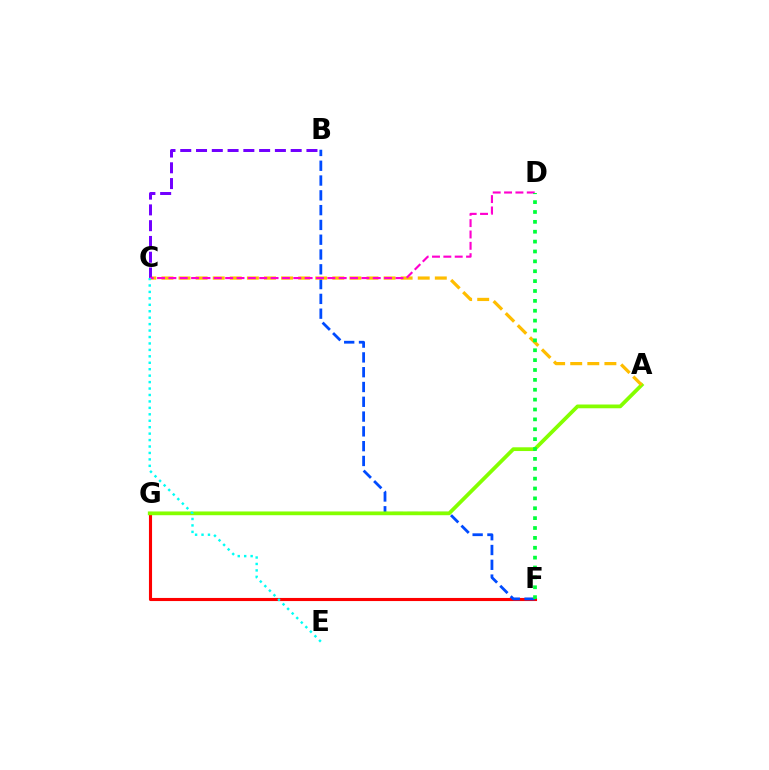{('F', 'G'): [{'color': '#ff0000', 'line_style': 'solid', 'thickness': 2.23}], ('B', 'F'): [{'color': '#004bff', 'line_style': 'dashed', 'thickness': 2.01}], ('A', 'G'): [{'color': '#84ff00', 'line_style': 'solid', 'thickness': 2.7}], ('A', 'C'): [{'color': '#ffbd00', 'line_style': 'dashed', 'thickness': 2.32}], ('B', 'C'): [{'color': '#7200ff', 'line_style': 'dashed', 'thickness': 2.14}], ('C', 'D'): [{'color': '#ff00cf', 'line_style': 'dashed', 'thickness': 1.54}], ('D', 'F'): [{'color': '#00ff39', 'line_style': 'dotted', 'thickness': 2.68}], ('C', 'E'): [{'color': '#00fff6', 'line_style': 'dotted', 'thickness': 1.75}]}